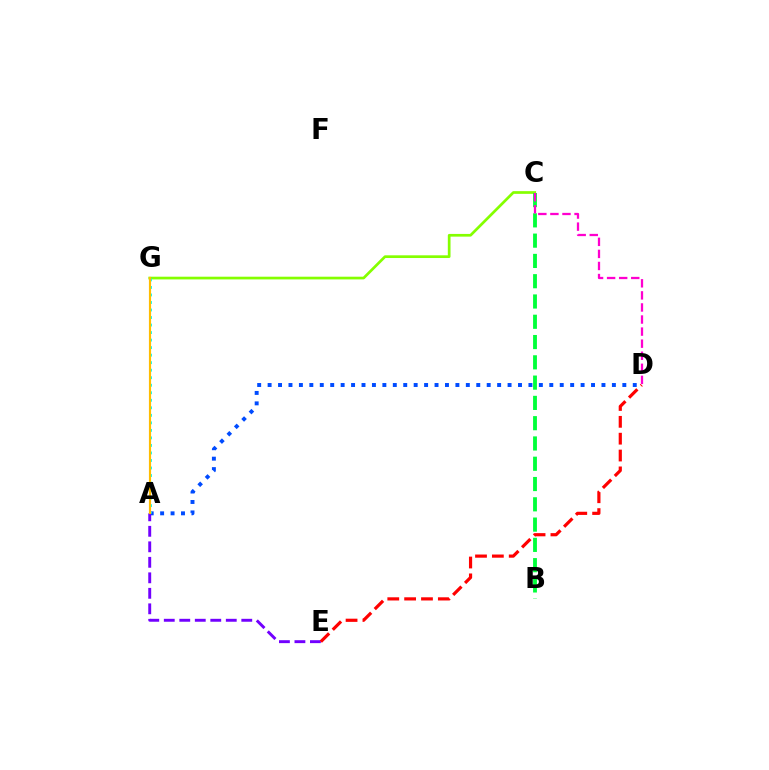{('C', 'G'): [{'color': '#84ff00', 'line_style': 'solid', 'thickness': 1.95}], ('B', 'C'): [{'color': '#00ff39', 'line_style': 'dashed', 'thickness': 2.76}], ('C', 'D'): [{'color': '#ff00cf', 'line_style': 'dashed', 'thickness': 1.64}], ('A', 'D'): [{'color': '#004bff', 'line_style': 'dotted', 'thickness': 2.83}], ('A', 'E'): [{'color': '#7200ff', 'line_style': 'dashed', 'thickness': 2.11}], ('A', 'G'): [{'color': '#00fff6', 'line_style': 'dotted', 'thickness': 2.04}, {'color': '#ffbd00', 'line_style': 'solid', 'thickness': 1.56}], ('D', 'E'): [{'color': '#ff0000', 'line_style': 'dashed', 'thickness': 2.29}]}